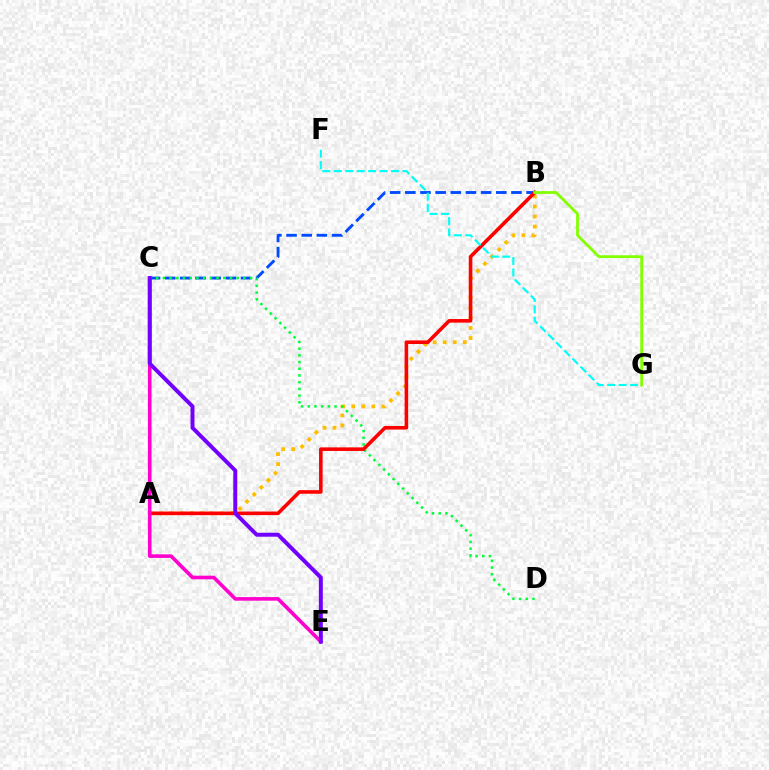{('A', 'B'): [{'color': '#ffbd00', 'line_style': 'dotted', 'thickness': 2.73}, {'color': '#ff0000', 'line_style': 'solid', 'thickness': 2.58}], ('B', 'C'): [{'color': '#004bff', 'line_style': 'dashed', 'thickness': 2.06}], ('C', 'D'): [{'color': '#00ff39', 'line_style': 'dotted', 'thickness': 1.82}], ('C', 'E'): [{'color': '#ff00cf', 'line_style': 'solid', 'thickness': 2.6}, {'color': '#7200ff', 'line_style': 'solid', 'thickness': 2.85}], ('B', 'G'): [{'color': '#84ff00', 'line_style': 'solid', 'thickness': 2.02}], ('F', 'G'): [{'color': '#00fff6', 'line_style': 'dashed', 'thickness': 1.56}]}